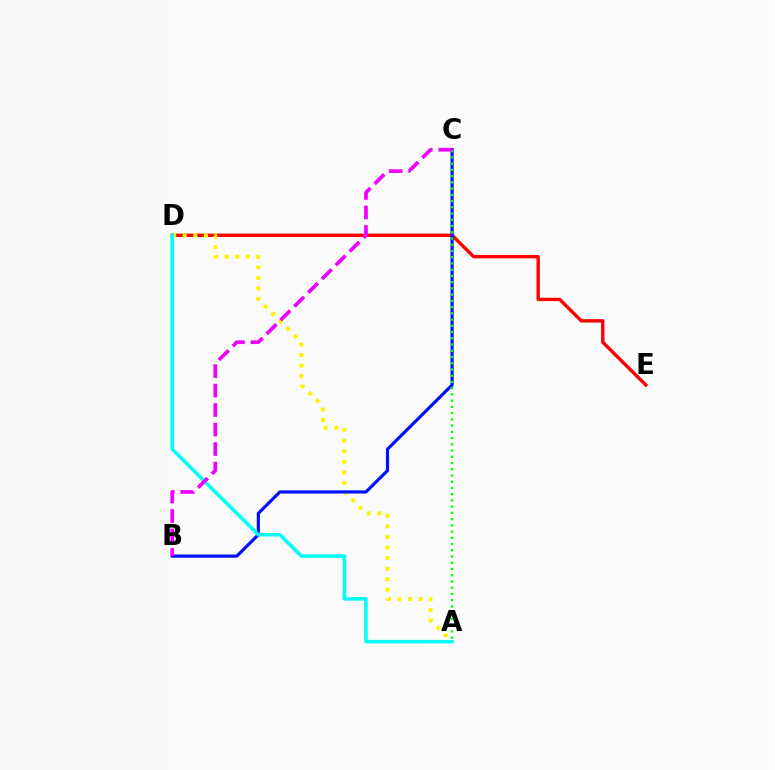{('D', 'E'): [{'color': '#ff0000', 'line_style': 'solid', 'thickness': 2.43}], ('A', 'D'): [{'color': '#fcf500', 'line_style': 'dotted', 'thickness': 2.87}, {'color': '#00fff6', 'line_style': 'solid', 'thickness': 2.55}], ('B', 'C'): [{'color': '#0010ff', 'line_style': 'solid', 'thickness': 2.28}, {'color': '#ee00ff', 'line_style': 'dashed', 'thickness': 2.65}], ('A', 'C'): [{'color': '#08ff00', 'line_style': 'dotted', 'thickness': 1.69}]}